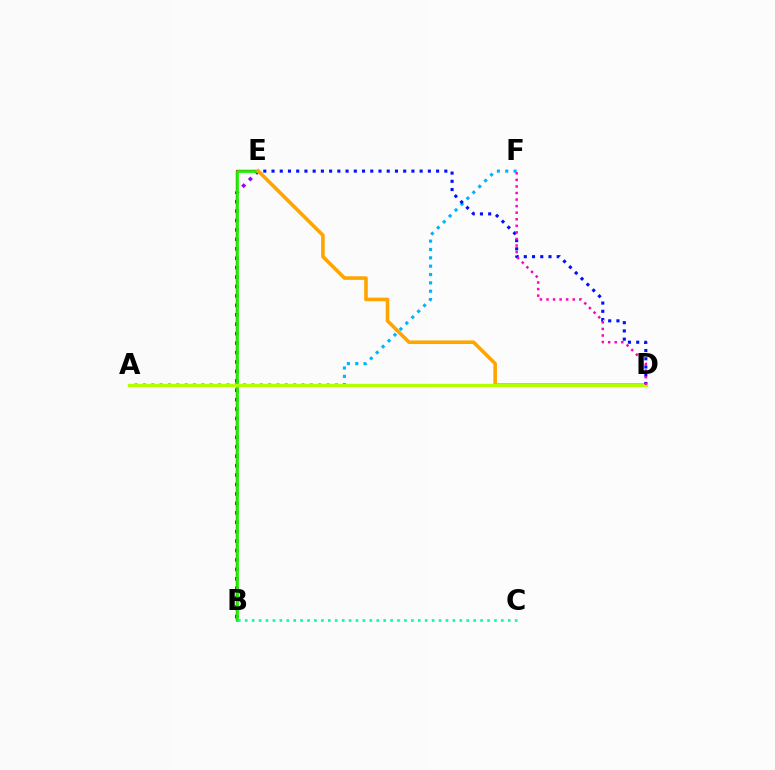{('B', 'E'): [{'color': '#9b00ff', 'line_style': 'dotted', 'thickness': 2.56}, {'color': '#ff0000', 'line_style': 'solid', 'thickness': 1.71}, {'color': '#08ff00', 'line_style': 'solid', 'thickness': 1.91}], ('A', 'F'): [{'color': '#00b5ff', 'line_style': 'dotted', 'thickness': 2.27}], ('D', 'E'): [{'color': '#ffa500', 'line_style': 'solid', 'thickness': 2.59}, {'color': '#0010ff', 'line_style': 'dotted', 'thickness': 2.24}], ('B', 'C'): [{'color': '#00ff9d', 'line_style': 'dotted', 'thickness': 1.88}], ('A', 'D'): [{'color': '#b3ff00', 'line_style': 'solid', 'thickness': 2.38}], ('D', 'F'): [{'color': '#ff00bd', 'line_style': 'dotted', 'thickness': 1.78}]}